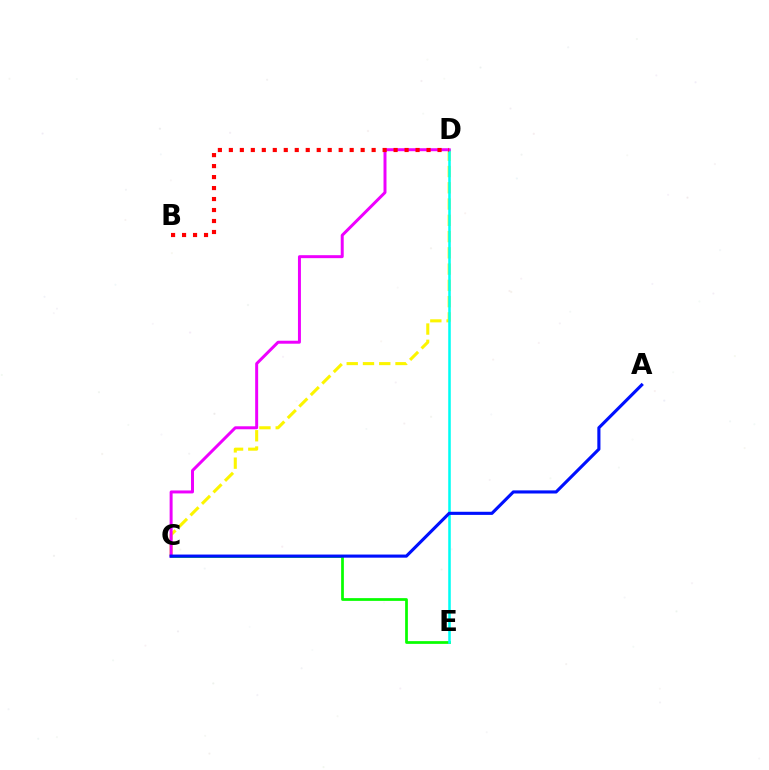{('C', 'E'): [{'color': '#08ff00', 'line_style': 'solid', 'thickness': 1.98}], ('C', 'D'): [{'color': '#fcf500', 'line_style': 'dashed', 'thickness': 2.21}, {'color': '#ee00ff', 'line_style': 'solid', 'thickness': 2.14}], ('D', 'E'): [{'color': '#00fff6', 'line_style': 'solid', 'thickness': 1.84}], ('B', 'D'): [{'color': '#ff0000', 'line_style': 'dotted', 'thickness': 2.98}], ('A', 'C'): [{'color': '#0010ff', 'line_style': 'solid', 'thickness': 2.25}]}